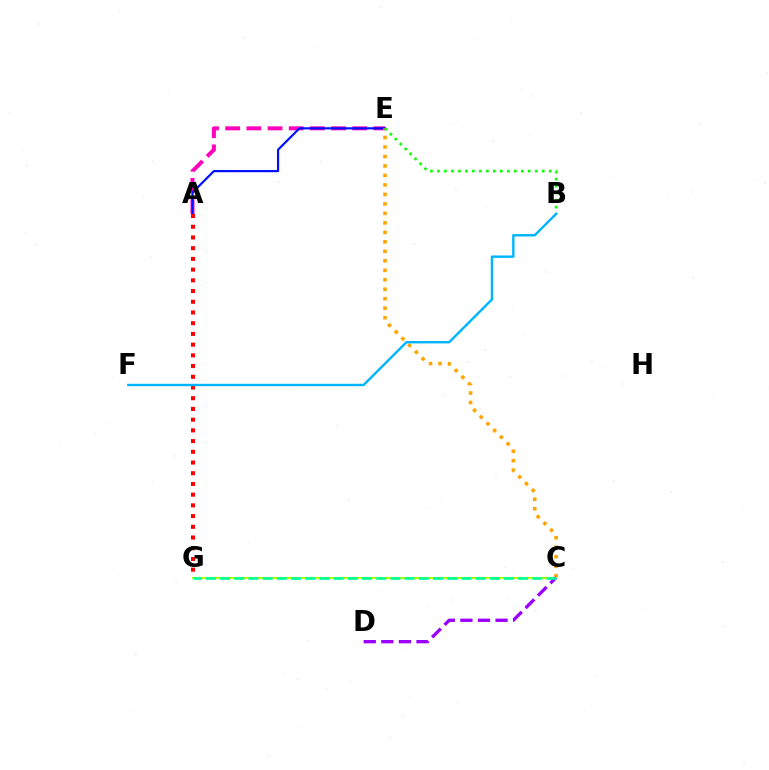{('A', 'E'): [{'color': '#ff00bd', 'line_style': 'dashed', 'thickness': 2.88}, {'color': '#0010ff', 'line_style': 'solid', 'thickness': 1.58}], ('A', 'G'): [{'color': '#ff0000', 'line_style': 'dotted', 'thickness': 2.91}], ('C', 'E'): [{'color': '#ffa500', 'line_style': 'dotted', 'thickness': 2.58}], ('B', 'E'): [{'color': '#08ff00', 'line_style': 'dotted', 'thickness': 1.9}], ('C', 'G'): [{'color': '#b3ff00', 'line_style': 'solid', 'thickness': 1.51}, {'color': '#00ff9d', 'line_style': 'dashed', 'thickness': 1.93}], ('B', 'F'): [{'color': '#00b5ff', 'line_style': 'solid', 'thickness': 1.72}], ('C', 'D'): [{'color': '#9b00ff', 'line_style': 'dashed', 'thickness': 2.39}]}